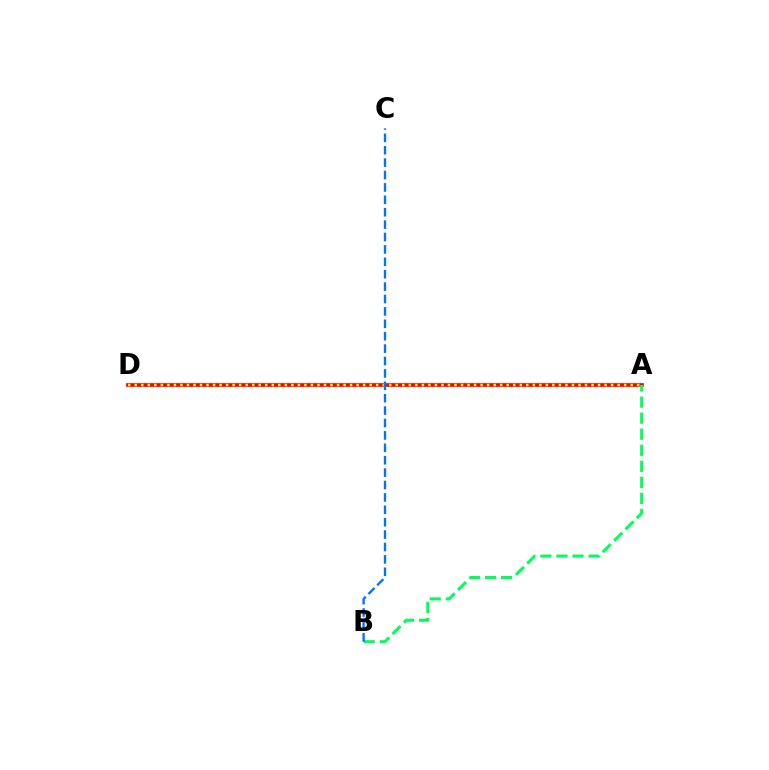{('A', 'D'): [{'color': '#b900ff', 'line_style': 'dotted', 'thickness': 1.59}, {'color': '#ff0000', 'line_style': 'solid', 'thickness': 2.64}, {'color': '#d1ff00', 'line_style': 'dotted', 'thickness': 1.77}], ('A', 'B'): [{'color': '#00ff5c', 'line_style': 'dashed', 'thickness': 2.18}], ('B', 'C'): [{'color': '#0074ff', 'line_style': 'dashed', 'thickness': 1.68}]}